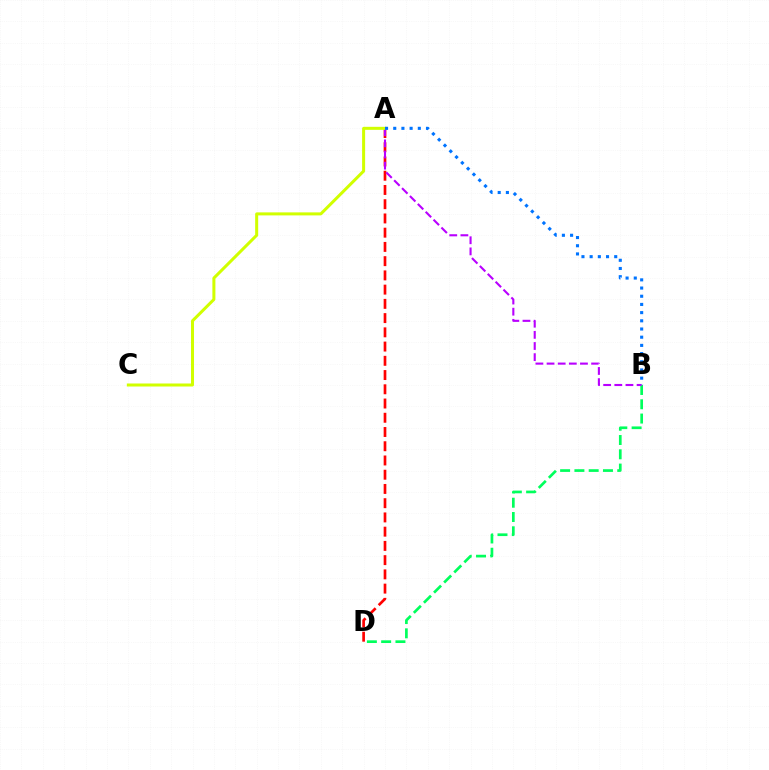{('B', 'D'): [{'color': '#00ff5c', 'line_style': 'dashed', 'thickness': 1.94}], ('A', 'D'): [{'color': '#ff0000', 'line_style': 'dashed', 'thickness': 1.93}], ('A', 'B'): [{'color': '#b900ff', 'line_style': 'dashed', 'thickness': 1.51}, {'color': '#0074ff', 'line_style': 'dotted', 'thickness': 2.23}], ('A', 'C'): [{'color': '#d1ff00', 'line_style': 'solid', 'thickness': 2.17}]}